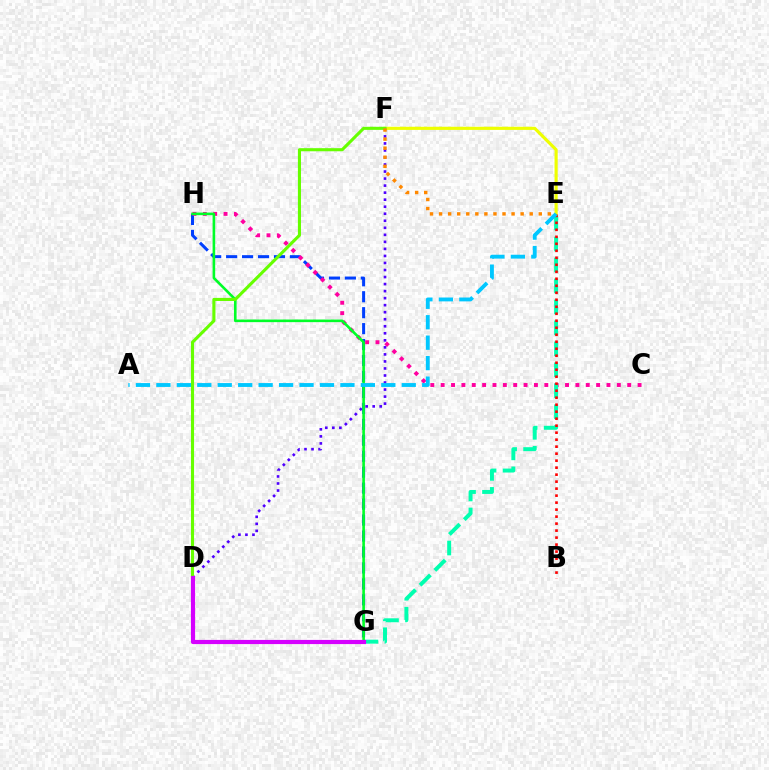{('G', 'H'): [{'color': '#003fff', 'line_style': 'dashed', 'thickness': 2.17}, {'color': '#00ff27', 'line_style': 'solid', 'thickness': 1.88}], ('C', 'H'): [{'color': '#ff00a0', 'line_style': 'dotted', 'thickness': 2.82}], ('D', 'F'): [{'color': '#4f00ff', 'line_style': 'dotted', 'thickness': 1.91}, {'color': '#66ff00', 'line_style': 'solid', 'thickness': 2.23}], ('E', 'G'): [{'color': '#00ffaf', 'line_style': 'dashed', 'thickness': 2.85}], ('E', 'F'): [{'color': '#eeff00', 'line_style': 'solid', 'thickness': 2.26}, {'color': '#ff8800', 'line_style': 'dotted', 'thickness': 2.46}], ('D', 'G'): [{'color': '#d600ff', 'line_style': 'solid', 'thickness': 3.0}], ('B', 'E'): [{'color': '#ff0000', 'line_style': 'dotted', 'thickness': 1.9}], ('A', 'E'): [{'color': '#00c7ff', 'line_style': 'dashed', 'thickness': 2.78}]}